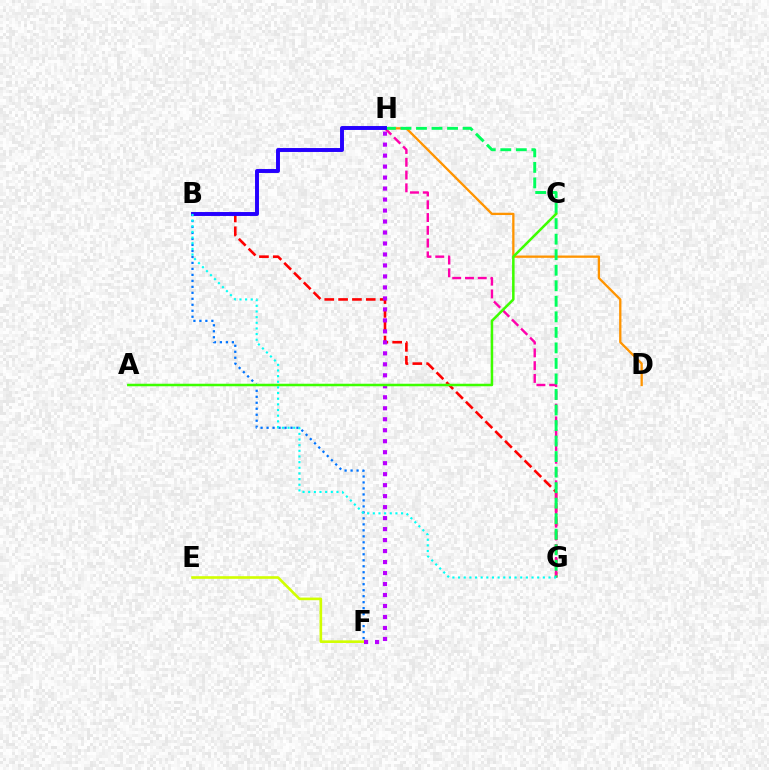{('B', 'G'): [{'color': '#ff0000', 'line_style': 'dashed', 'thickness': 1.88}, {'color': '#00fff6', 'line_style': 'dotted', 'thickness': 1.54}], ('B', 'F'): [{'color': '#0074ff', 'line_style': 'dotted', 'thickness': 1.63}], ('E', 'F'): [{'color': '#d1ff00', 'line_style': 'solid', 'thickness': 1.89}], ('F', 'H'): [{'color': '#b900ff', 'line_style': 'dotted', 'thickness': 2.98}], ('D', 'H'): [{'color': '#ff9400', 'line_style': 'solid', 'thickness': 1.66}], ('G', 'H'): [{'color': '#ff00ac', 'line_style': 'dashed', 'thickness': 1.74}, {'color': '#00ff5c', 'line_style': 'dashed', 'thickness': 2.11}], ('A', 'C'): [{'color': '#3dff00', 'line_style': 'solid', 'thickness': 1.81}], ('B', 'H'): [{'color': '#2500ff', 'line_style': 'solid', 'thickness': 2.83}]}